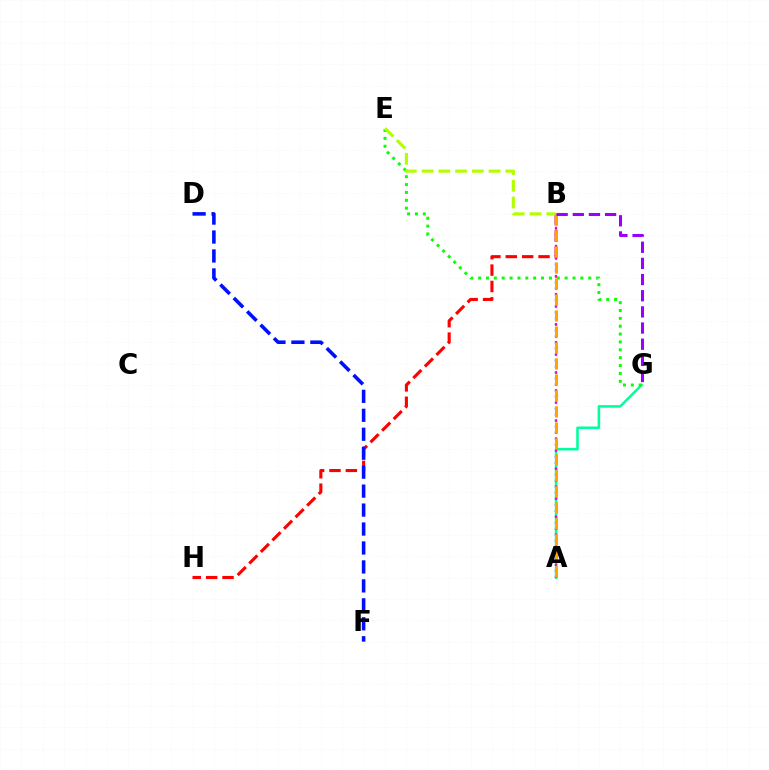{('A', 'G'): [{'color': '#00ff9d', 'line_style': 'solid', 'thickness': 1.84}], ('E', 'G'): [{'color': '#08ff00', 'line_style': 'dotted', 'thickness': 2.14}], ('B', 'H'): [{'color': '#ff0000', 'line_style': 'dashed', 'thickness': 2.22}], ('D', 'F'): [{'color': '#0010ff', 'line_style': 'dashed', 'thickness': 2.57}], ('A', 'B'): [{'color': '#00b5ff', 'line_style': 'dotted', 'thickness': 1.63}, {'color': '#ff00bd', 'line_style': 'dotted', 'thickness': 1.63}, {'color': '#ffa500', 'line_style': 'dashed', 'thickness': 2.17}], ('B', 'E'): [{'color': '#b3ff00', 'line_style': 'dashed', 'thickness': 2.27}], ('B', 'G'): [{'color': '#9b00ff', 'line_style': 'dashed', 'thickness': 2.2}]}